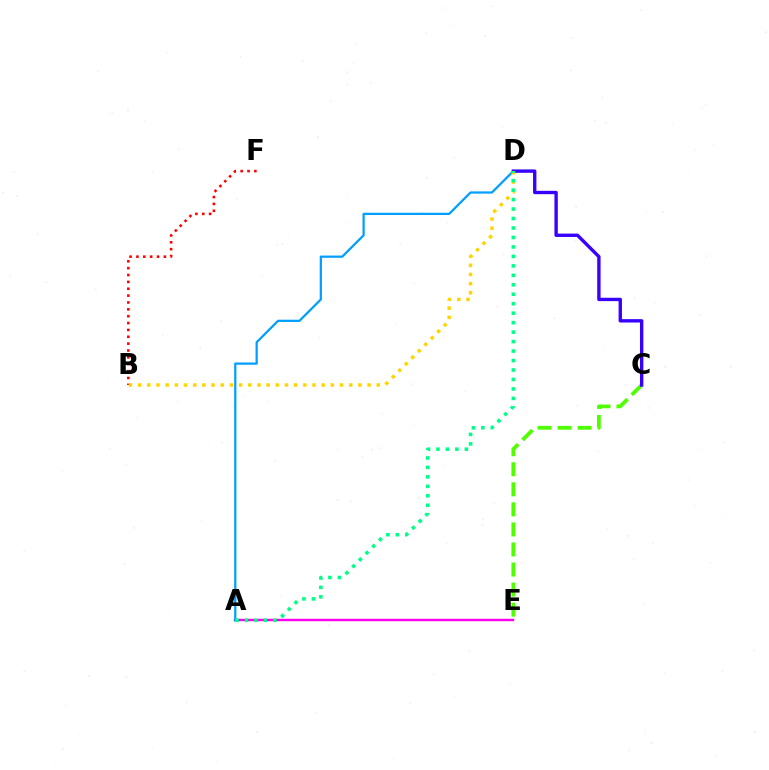{('B', 'F'): [{'color': '#ff0000', 'line_style': 'dotted', 'thickness': 1.86}], ('A', 'E'): [{'color': '#ff00ed', 'line_style': 'solid', 'thickness': 1.74}], ('C', 'E'): [{'color': '#4fff00', 'line_style': 'dashed', 'thickness': 2.72}], ('A', 'D'): [{'color': '#009eff', 'line_style': 'solid', 'thickness': 1.61}, {'color': '#00ff86', 'line_style': 'dotted', 'thickness': 2.57}], ('C', 'D'): [{'color': '#3700ff', 'line_style': 'solid', 'thickness': 2.42}], ('B', 'D'): [{'color': '#ffd500', 'line_style': 'dotted', 'thickness': 2.49}]}